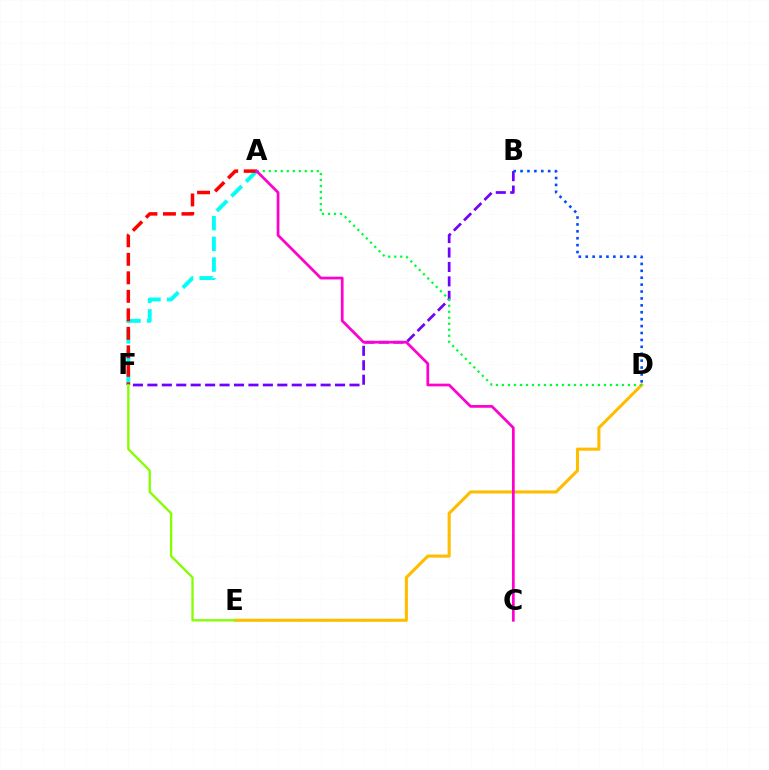{('A', 'F'): [{'color': '#00fff6', 'line_style': 'dashed', 'thickness': 2.81}, {'color': '#ff0000', 'line_style': 'dashed', 'thickness': 2.51}], ('B', 'F'): [{'color': '#7200ff', 'line_style': 'dashed', 'thickness': 1.96}], ('B', 'D'): [{'color': '#004bff', 'line_style': 'dotted', 'thickness': 1.88}], ('D', 'E'): [{'color': '#ffbd00', 'line_style': 'solid', 'thickness': 2.22}], ('E', 'F'): [{'color': '#84ff00', 'line_style': 'solid', 'thickness': 1.67}], ('A', 'D'): [{'color': '#00ff39', 'line_style': 'dotted', 'thickness': 1.63}], ('A', 'C'): [{'color': '#ff00cf', 'line_style': 'solid', 'thickness': 1.97}]}